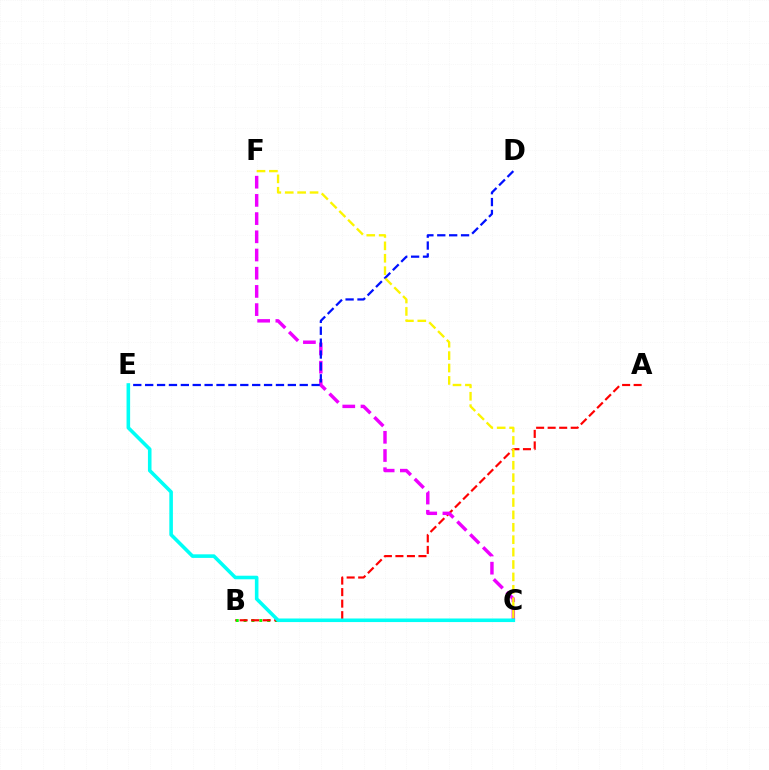{('B', 'C'): [{'color': '#08ff00', 'line_style': 'dotted', 'thickness': 2.13}], ('A', 'B'): [{'color': '#ff0000', 'line_style': 'dashed', 'thickness': 1.57}], ('C', 'F'): [{'color': '#ee00ff', 'line_style': 'dashed', 'thickness': 2.47}, {'color': '#fcf500', 'line_style': 'dashed', 'thickness': 1.69}], ('D', 'E'): [{'color': '#0010ff', 'line_style': 'dashed', 'thickness': 1.62}], ('C', 'E'): [{'color': '#00fff6', 'line_style': 'solid', 'thickness': 2.58}]}